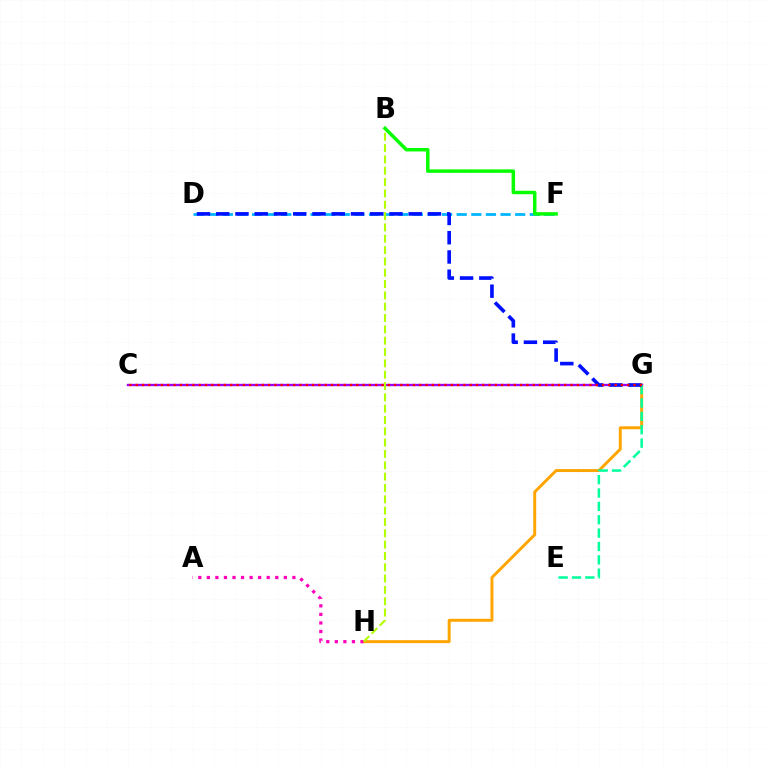{('D', 'F'): [{'color': '#00b5ff', 'line_style': 'dashed', 'thickness': 1.99}], ('G', 'H'): [{'color': '#ffa500', 'line_style': 'solid', 'thickness': 2.13}], ('C', 'G'): [{'color': '#9b00ff', 'line_style': 'solid', 'thickness': 1.69}, {'color': '#ff0000', 'line_style': 'dotted', 'thickness': 1.71}], ('A', 'H'): [{'color': '#ff00bd', 'line_style': 'dotted', 'thickness': 2.32}], ('B', 'H'): [{'color': '#b3ff00', 'line_style': 'dashed', 'thickness': 1.54}], ('E', 'G'): [{'color': '#00ff9d', 'line_style': 'dashed', 'thickness': 1.82}], ('D', 'G'): [{'color': '#0010ff', 'line_style': 'dashed', 'thickness': 2.62}], ('B', 'F'): [{'color': '#08ff00', 'line_style': 'solid', 'thickness': 2.5}]}